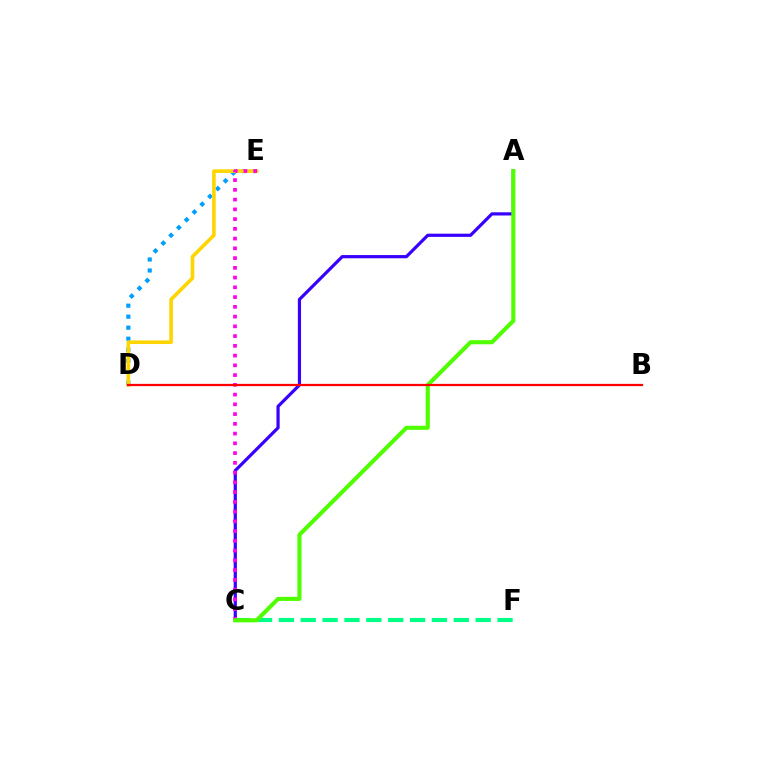{('D', 'E'): [{'color': '#009eff', 'line_style': 'dotted', 'thickness': 2.99}, {'color': '#ffd500', 'line_style': 'solid', 'thickness': 2.6}], ('C', 'F'): [{'color': '#00ff86', 'line_style': 'dashed', 'thickness': 2.97}], ('A', 'C'): [{'color': '#3700ff', 'line_style': 'solid', 'thickness': 2.3}, {'color': '#4fff00', 'line_style': 'solid', 'thickness': 2.94}], ('C', 'E'): [{'color': '#ff00ed', 'line_style': 'dotted', 'thickness': 2.65}], ('B', 'D'): [{'color': '#ff0000', 'line_style': 'solid', 'thickness': 1.61}]}